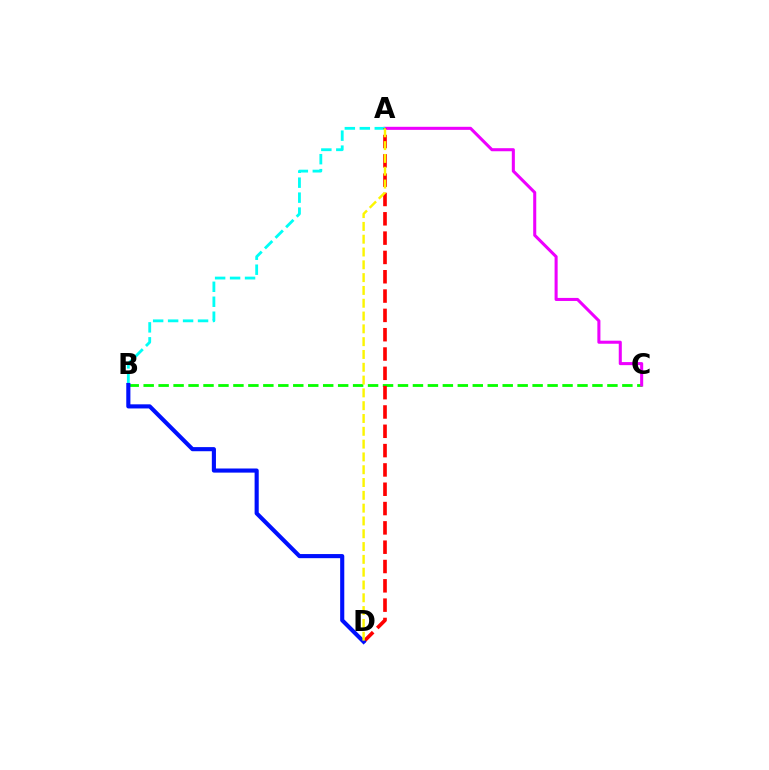{('B', 'C'): [{'color': '#08ff00', 'line_style': 'dashed', 'thickness': 2.03}], ('A', 'C'): [{'color': '#ee00ff', 'line_style': 'solid', 'thickness': 2.2}], ('A', 'B'): [{'color': '#00fff6', 'line_style': 'dashed', 'thickness': 2.03}], ('A', 'D'): [{'color': '#ff0000', 'line_style': 'dashed', 'thickness': 2.62}, {'color': '#fcf500', 'line_style': 'dashed', 'thickness': 1.74}], ('B', 'D'): [{'color': '#0010ff', 'line_style': 'solid', 'thickness': 2.97}]}